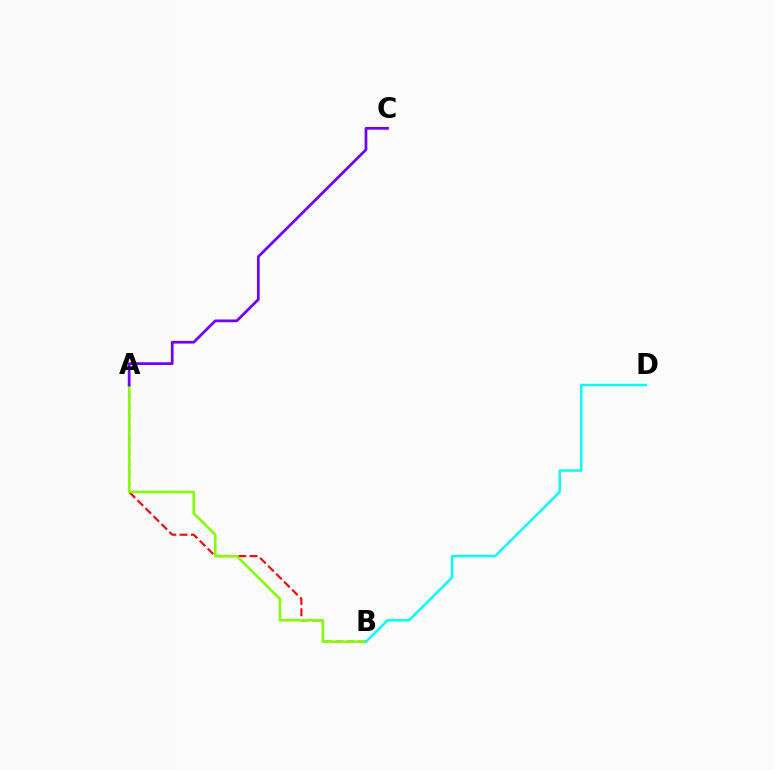{('A', 'B'): [{'color': '#ff0000', 'line_style': 'dashed', 'thickness': 1.53}, {'color': '#84ff00', 'line_style': 'solid', 'thickness': 1.82}], ('B', 'D'): [{'color': '#00fff6', 'line_style': 'solid', 'thickness': 1.76}], ('A', 'C'): [{'color': '#7200ff', 'line_style': 'solid', 'thickness': 1.97}]}